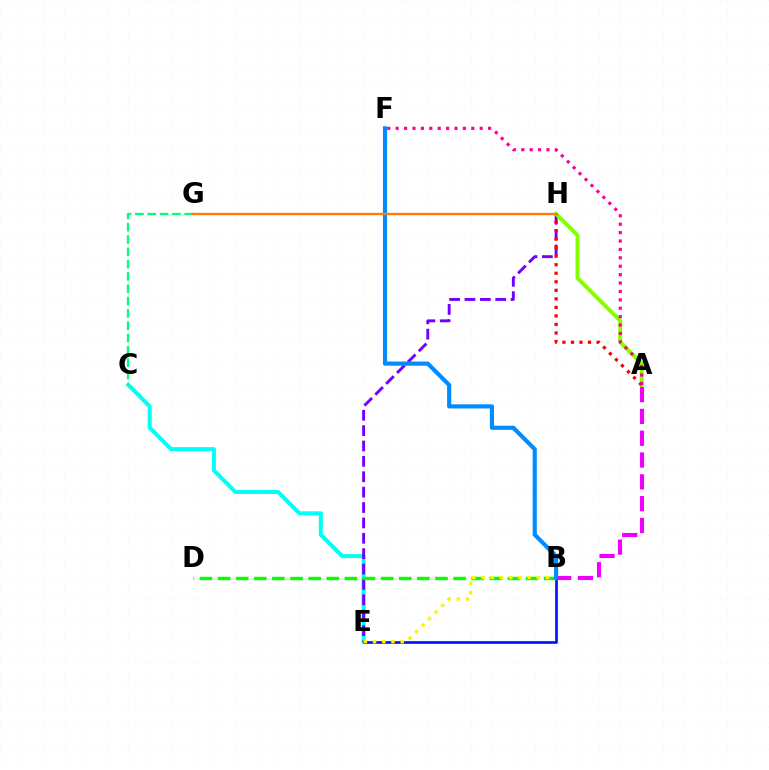{('C', 'E'): [{'color': '#00fff6', 'line_style': 'solid', 'thickness': 2.91}], ('A', 'B'): [{'color': '#ee00ff', 'line_style': 'dashed', 'thickness': 2.96}], ('E', 'H'): [{'color': '#7200ff', 'line_style': 'dashed', 'thickness': 2.09}], ('B', 'E'): [{'color': '#0010ff', 'line_style': 'solid', 'thickness': 1.91}, {'color': '#fcf500', 'line_style': 'dotted', 'thickness': 2.51}], ('B', 'D'): [{'color': '#08ff00', 'line_style': 'dashed', 'thickness': 2.46}], ('A', 'H'): [{'color': '#84ff00', 'line_style': 'solid', 'thickness': 2.87}, {'color': '#ff0000', 'line_style': 'dotted', 'thickness': 2.32}], ('C', 'G'): [{'color': '#00ff74', 'line_style': 'dashed', 'thickness': 1.67}], ('B', 'F'): [{'color': '#008cff', 'line_style': 'solid', 'thickness': 2.99}], ('G', 'H'): [{'color': '#ff7c00', 'line_style': 'solid', 'thickness': 1.67}], ('A', 'F'): [{'color': '#ff0094', 'line_style': 'dotted', 'thickness': 2.28}]}